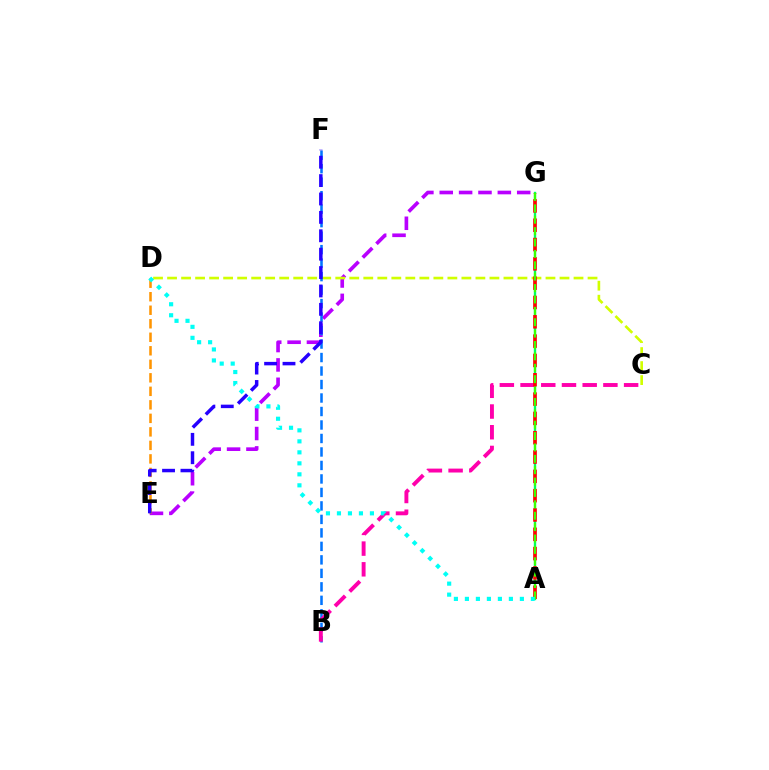{('E', 'G'): [{'color': '#b900ff', 'line_style': 'dashed', 'thickness': 2.63}], ('A', 'G'): [{'color': '#00ff5c', 'line_style': 'solid', 'thickness': 1.71}, {'color': '#ff0000', 'line_style': 'dashed', 'thickness': 2.62}, {'color': '#3dff00', 'line_style': 'dashed', 'thickness': 1.55}], ('C', 'D'): [{'color': '#d1ff00', 'line_style': 'dashed', 'thickness': 1.9}], ('D', 'E'): [{'color': '#ff9400', 'line_style': 'dashed', 'thickness': 1.84}], ('B', 'F'): [{'color': '#0074ff', 'line_style': 'dashed', 'thickness': 1.83}], ('B', 'C'): [{'color': '#ff00ac', 'line_style': 'dashed', 'thickness': 2.81}], ('A', 'D'): [{'color': '#00fff6', 'line_style': 'dotted', 'thickness': 2.99}], ('E', 'F'): [{'color': '#2500ff', 'line_style': 'dashed', 'thickness': 2.5}]}